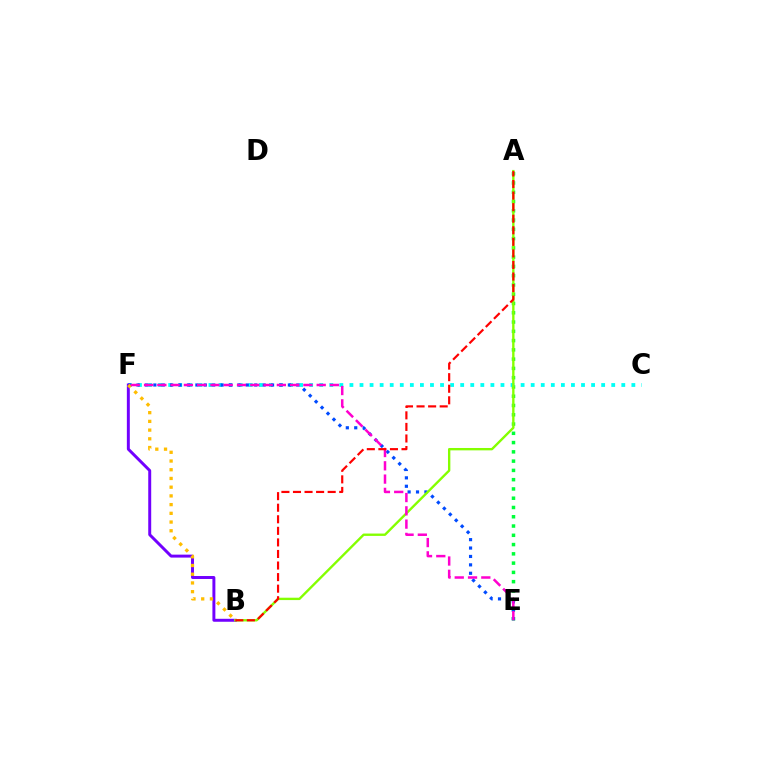{('A', 'E'): [{'color': '#00ff39', 'line_style': 'dotted', 'thickness': 2.52}], ('C', 'F'): [{'color': '#00fff6', 'line_style': 'dotted', 'thickness': 2.74}], ('E', 'F'): [{'color': '#004bff', 'line_style': 'dotted', 'thickness': 2.28}, {'color': '#ff00cf', 'line_style': 'dashed', 'thickness': 1.8}], ('B', 'F'): [{'color': '#7200ff', 'line_style': 'solid', 'thickness': 2.13}, {'color': '#ffbd00', 'line_style': 'dotted', 'thickness': 2.37}], ('A', 'B'): [{'color': '#84ff00', 'line_style': 'solid', 'thickness': 1.71}, {'color': '#ff0000', 'line_style': 'dashed', 'thickness': 1.57}]}